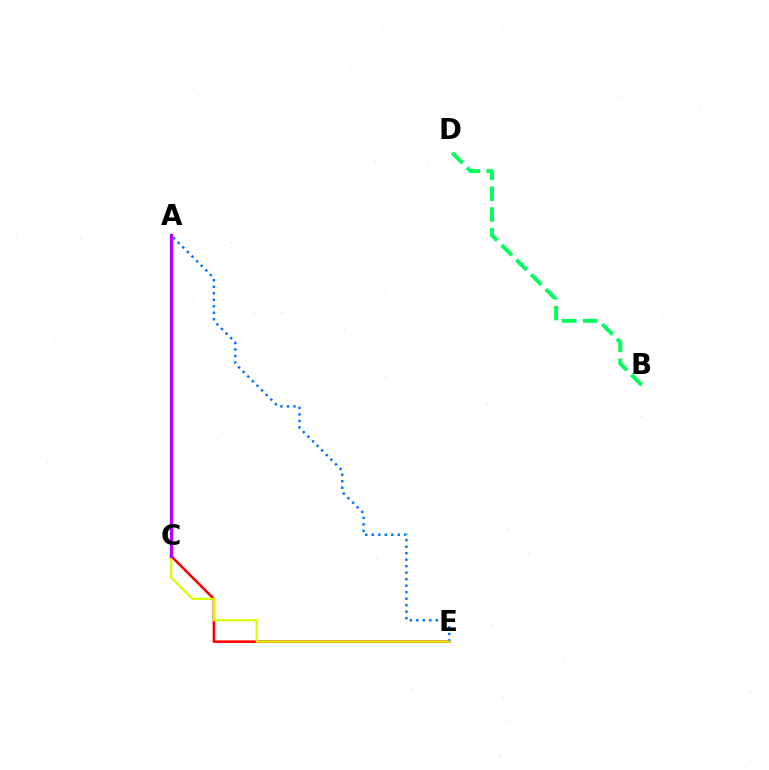{('C', 'E'): [{'color': '#ff0000', 'line_style': 'solid', 'thickness': 1.84}, {'color': '#d1ff00', 'line_style': 'solid', 'thickness': 1.55}], ('A', 'E'): [{'color': '#0074ff', 'line_style': 'dotted', 'thickness': 1.77}], ('B', 'D'): [{'color': '#00ff5c', 'line_style': 'dashed', 'thickness': 2.83}], ('A', 'C'): [{'color': '#b900ff', 'line_style': 'solid', 'thickness': 2.39}]}